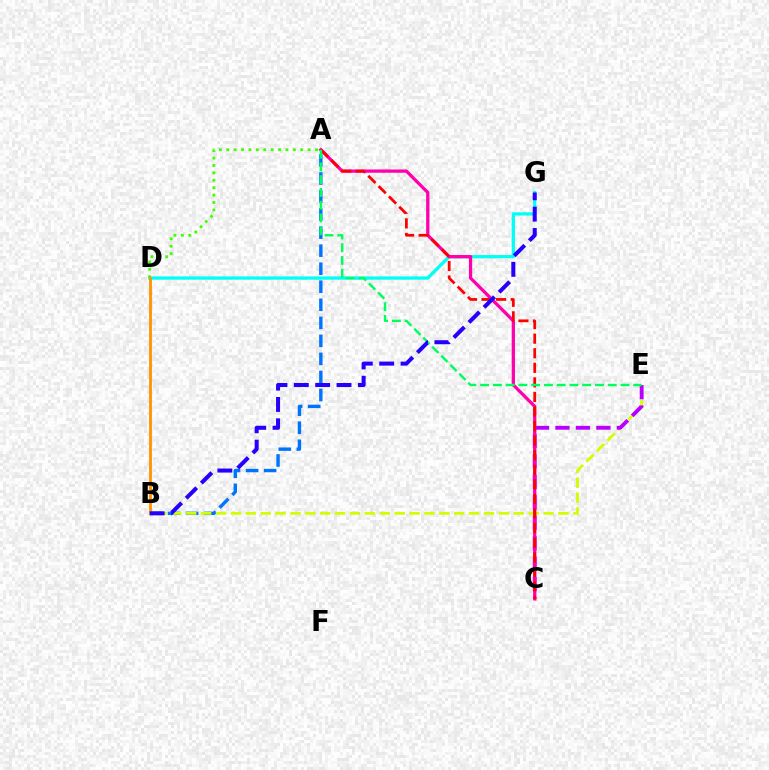{('D', 'G'): [{'color': '#00fff6', 'line_style': 'solid', 'thickness': 2.35}], ('A', 'B'): [{'color': '#0074ff', 'line_style': 'dashed', 'thickness': 2.45}], ('B', 'E'): [{'color': '#d1ff00', 'line_style': 'dashed', 'thickness': 2.02}], ('C', 'E'): [{'color': '#b900ff', 'line_style': 'dashed', 'thickness': 2.78}], ('A', 'D'): [{'color': '#3dff00', 'line_style': 'dotted', 'thickness': 2.01}], ('A', 'C'): [{'color': '#ff00ac', 'line_style': 'solid', 'thickness': 2.35}, {'color': '#ff0000', 'line_style': 'dashed', 'thickness': 1.98}], ('B', 'D'): [{'color': '#ff9400', 'line_style': 'solid', 'thickness': 2.02}], ('A', 'E'): [{'color': '#00ff5c', 'line_style': 'dashed', 'thickness': 1.73}], ('B', 'G'): [{'color': '#2500ff', 'line_style': 'dashed', 'thickness': 2.9}]}